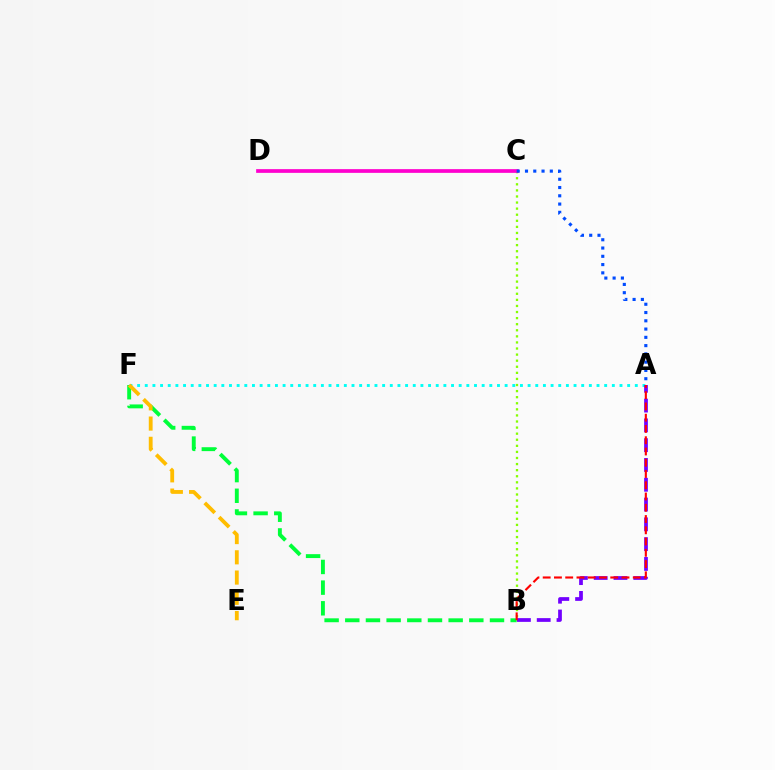{('A', 'F'): [{'color': '#00fff6', 'line_style': 'dotted', 'thickness': 2.08}], ('A', 'B'): [{'color': '#7200ff', 'line_style': 'dashed', 'thickness': 2.69}, {'color': '#ff0000', 'line_style': 'dashed', 'thickness': 1.53}], ('B', 'F'): [{'color': '#00ff39', 'line_style': 'dashed', 'thickness': 2.81}], ('E', 'F'): [{'color': '#ffbd00', 'line_style': 'dashed', 'thickness': 2.75}], ('B', 'C'): [{'color': '#84ff00', 'line_style': 'dotted', 'thickness': 1.65}], ('C', 'D'): [{'color': '#ff00cf', 'line_style': 'solid', 'thickness': 2.67}], ('A', 'C'): [{'color': '#004bff', 'line_style': 'dotted', 'thickness': 2.25}]}